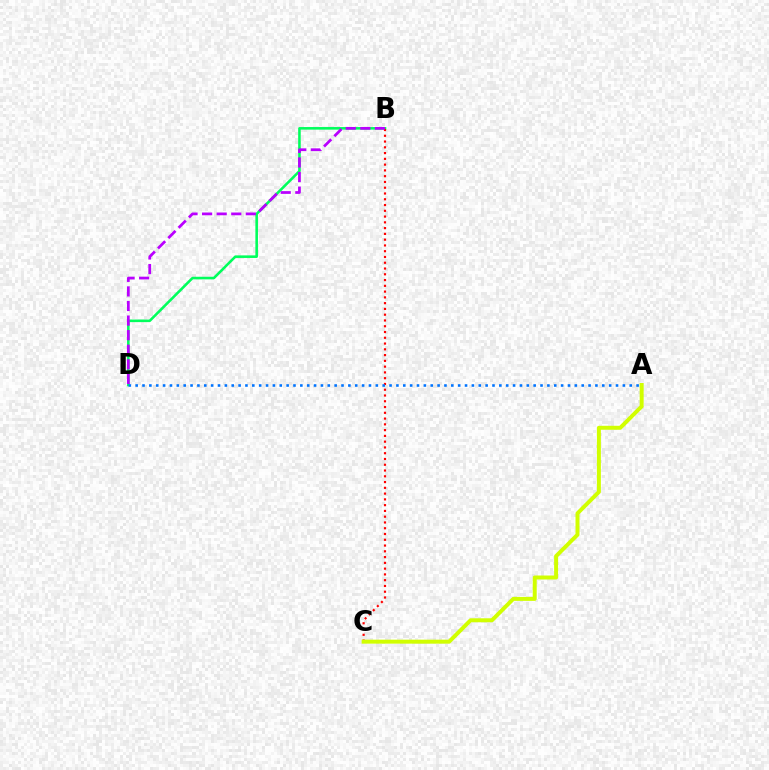{('B', 'D'): [{'color': '#00ff5c', 'line_style': 'solid', 'thickness': 1.86}, {'color': '#b900ff', 'line_style': 'dashed', 'thickness': 1.98}], ('B', 'C'): [{'color': '#ff0000', 'line_style': 'dotted', 'thickness': 1.57}], ('A', 'C'): [{'color': '#d1ff00', 'line_style': 'solid', 'thickness': 2.87}], ('A', 'D'): [{'color': '#0074ff', 'line_style': 'dotted', 'thickness': 1.86}]}